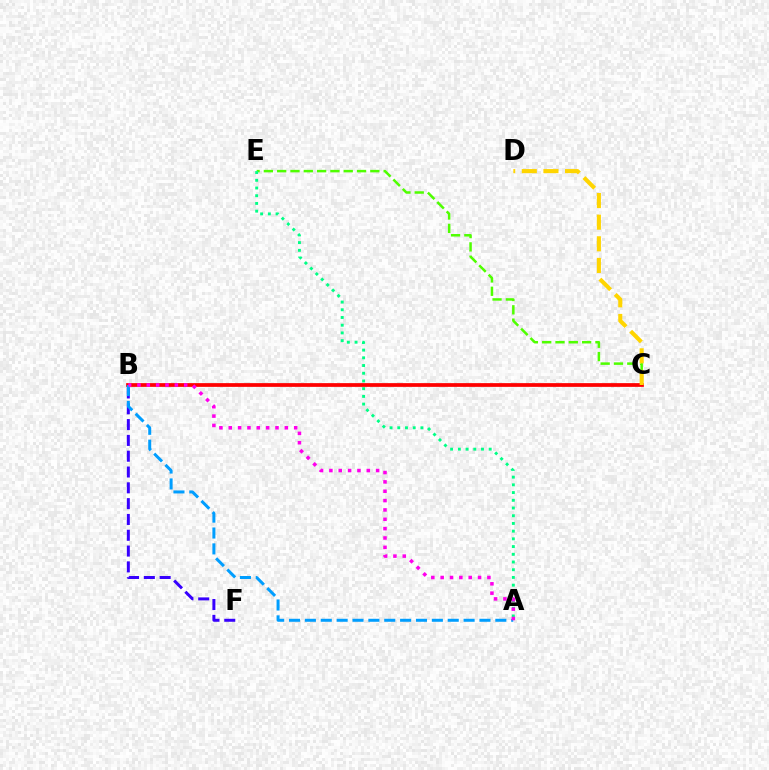{('C', 'E'): [{'color': '#4fff00', 'line_style': 'dashed', 'thickness': 1.81}], ('A', 'E'): [{'color': '#00ff86', 'line_style': 'dotted', 'thickness': 2.1}], ('B', 'C'): [{'color': '#ff0000', 'line_style': 'solid', 'thickness': 2.69}], ('B', 'F'): [{'color': '#3700ff', 'line_style': 'dashed', 'thickness': 2.15}], ('A', 'B'): [{'color': '#009eff', 'line_style': 'dashed', 'thickness': 2.16}, {'color': '#ff00ed', 'line_style': 'dotted', 'thickness': 2.54}], ('C', 'D'): [{'color': '#ffd500', 'line_style': 'dashed', 'thickness': 2.94}]}